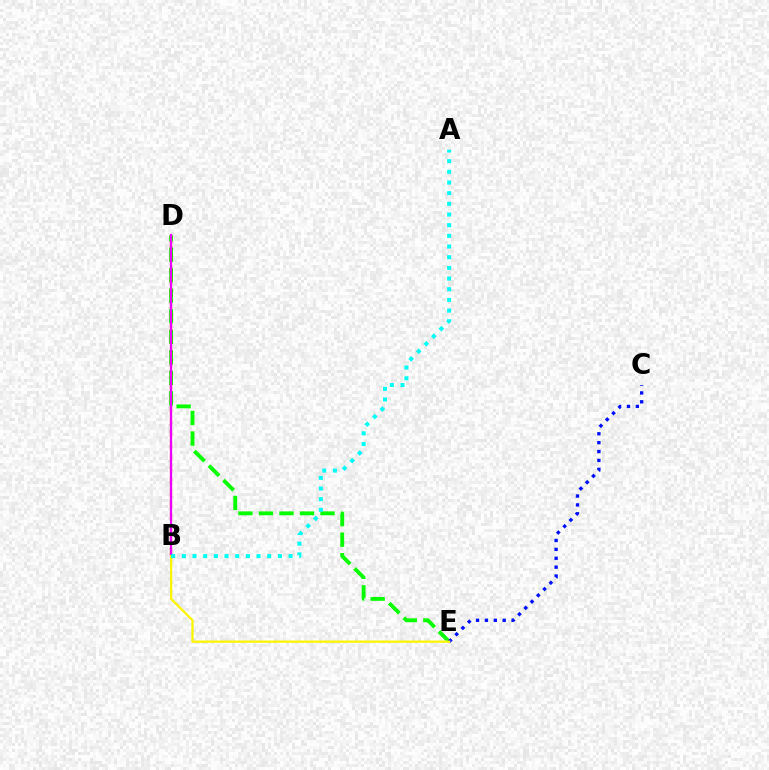{('D', 'E'): [{'color': '#08ff00', 'line_style': 'dashed', 'thickness': 2.79}], ('B', 'D'): [{'color': '#ff0000', 'line_style': 'dashed', 'thickness': 1.6}, {'color': '#ee00ff', 'line_style': 'solid', 'thickness': 1.59}], ('C', 'E'): [{'color': '#0010ff', 'line_style': 'dotted', 'thickness': 2.41}], ('B', 'E'): [{'color': '#fcf500', 'line_style': 'solid', 'thickness': 1.63}], ('A', 'B'): [{'color': '#00fff6', 'line_style': 'dotted', 'thickness': 2.9}]}